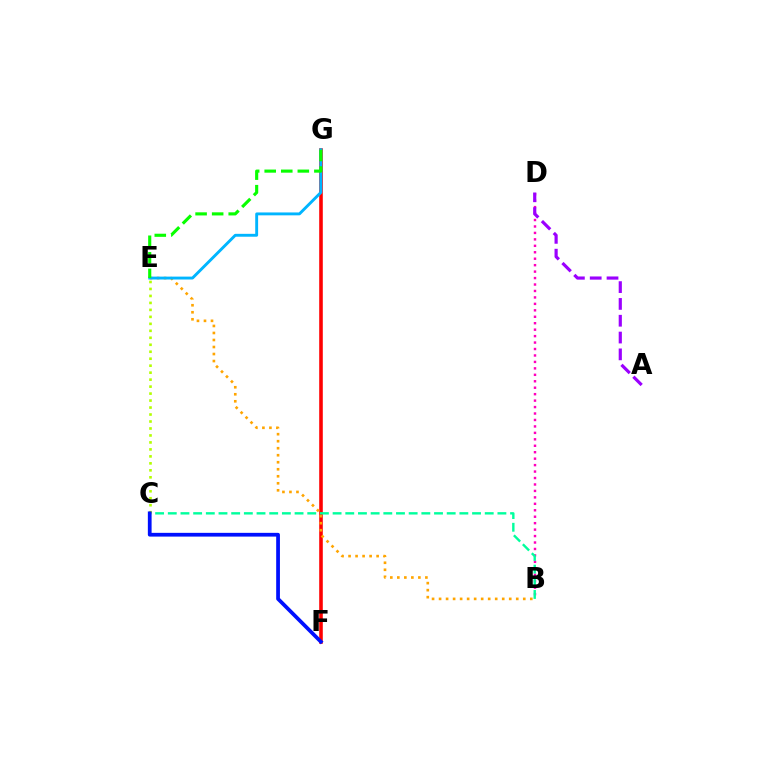{('B', 'D'): [{'color': '#ff00bd', 'line_style': 'dotted', 'thickness': 1.75}], ('F', 'G'): [{'color': '#ff0000', 'line_style': 'solid', 'thickness': 2.58}], ('B', 'C'): [{'color': '#00ff9d', 'line_style': 'dashed', 'thickness': 1.72}], ('A', 'D'): [{'color': '#9b00ff', 'line_style': 'dashed', 'thickness': 2.28}], ('B', 'E'): [{'color': '#ffa500', 'line_style': 'dotted', 'thickness': 1.91}], ('E', 'G'): [{'color': '#00b5ff', 'line_style': 'solid', 'thickness': 2.08}, {'color': '#08ff00', 'line_style': 'dashed', 'thickness': 2.25}], ('C', 'E'): [{'color': '#b3ff00', 'line_style': 'dotted', 'thickness': 1.9}], ('C', 'F'): [{'color': '#0010ff', 'line_style': 'solid', 'thickness': 2.7}]}